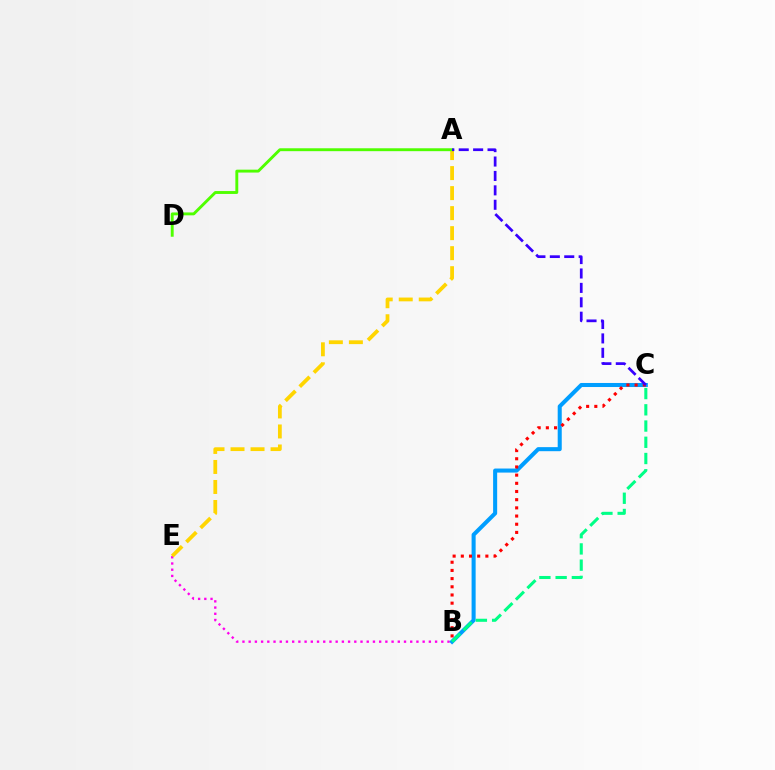{('B', 'E'): [{'color': '#ff00ed', 'line_style': 'dotted', 'thickness': 1.69}], ('B', 'C'): [{'color': '#009eff', 'line_style': 'solid', 'thickness': 2.92}, {'color': '#ff0000', 'line_style': 'dotted', 'thickness': 2.22}, {'color': '#00ff86', 'line_style': 'dashed', 'thickness': 2.2}], ('A', 'E'): [{'color': '#ffd500', 'line_style': 'dashed', 'thickness': 2.72}], ('A', 'D'): [{'color': '#4fff00', 'line_style': 'solid', 'thickness': 2.08}], ('A', 'C'): [{'color': '#3700ff', 'line_style': 'dashed', 'thickness': 1.96}]}